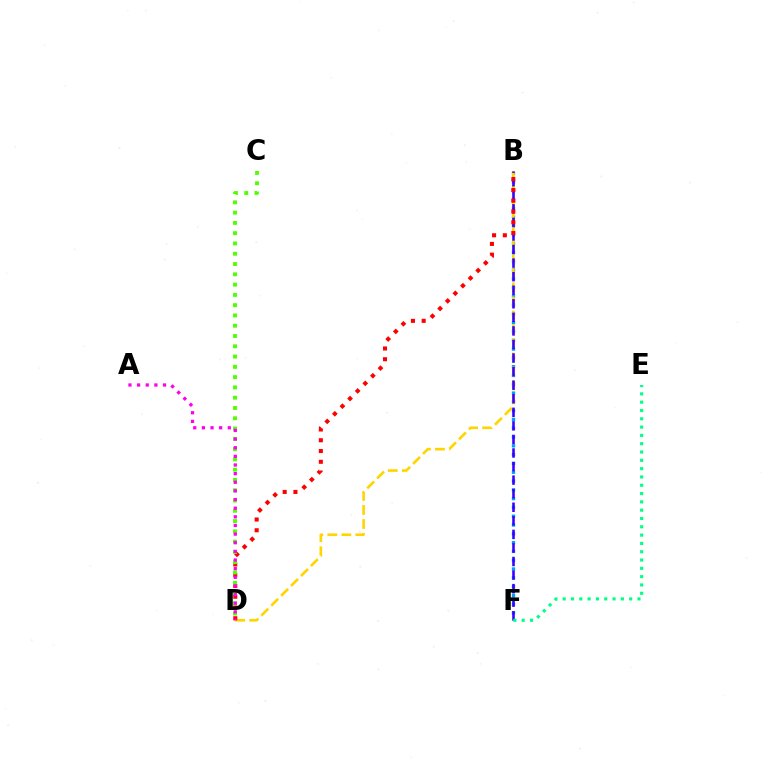{('B', 'F'): [{'color': '#009eff', 'line_style': 'dotted', 'thickness': 2.39}, {'color': '#3700ff', 'line_style': 'dashed', 'thickness': 1.84}], ('B', 'D'): [{'color': '#ffd500', 'line_style': 'dashed', 'thickness': 1.9}, {'color': '#ff0000', 'line_style': 'dotted', 'thickness': 2.92}], ('C', 'D'): [{'color': '#4fff00', 'line_style': 'dotted', 'thickness': 2.79}], ('A', 'D'): [{'color': '#ff00ed', 'line_style': 'dotted', 'thickness': 2.35}], ('E', 'F'): [{'color': '#00ff86', 'line_style': 'dotted', 'thickness': 2.26}]}